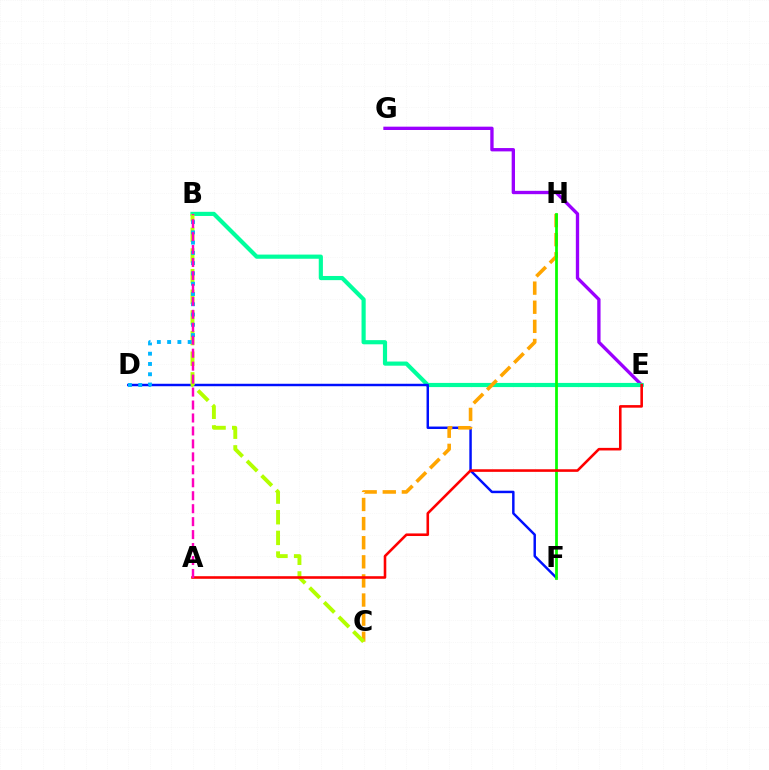{('E', 'G'): [{'color': '#9b00ff', 'line_style': 'solid', 'thickness': 2.4}], ('B', 'E'): [{'color': '#00ff9d', 'line_style': 'solid', 'thickness': 3.0}], ('D', 'F'): [{'color': '#0010ff', 'line_style': 'solid', 'thickness': 1.77}], ('C', 'H'): [{'color': '#ffa500', 'line_style': 'dashed', 'thickness': 2.6}], ('F', 'H'): [{'color': '#08ff00', 'line_style': 'solid', 'thickness': 1.98}], ('B', 'C'): [{'color': '#b3ff00', 'line_style': 'dashed', 'thickness': 2.81}], ('A', 'E'): [{'color': '#ff0000', 'line_style': 'solid', 'thickness': 1.86}], ('B', 'D'): [{'color': '#00b5ff', 'line_style': 'dotted', 'thickness': 2.79}], ('A', 'B'): [{'color': '#ff00bd', 'line_style': 'dashed', 'thickness': 1.76}]}